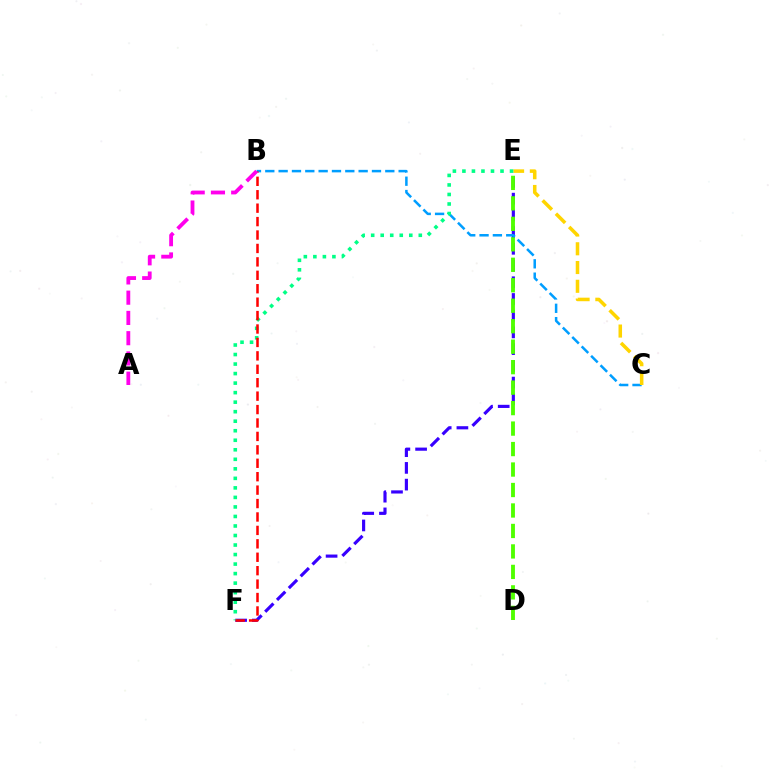{('E', 'F'): [{'color': '#3700ff', 'line_style': 'dashed', 'thickness': 2.27}, {'color': '#00ff86', 'line_style': 'dotted', 'thickness': 2.59}], ('D', 'E'): [{'color': '#4fff00', 'line_style': 'dashed', 'thickness': 2.78}], ('B', 'C'): [{'color': '#009eff', 'line_style': 'dashed', 'thickness': 1.81}], ('C', 'E'): [{'color': '#ffd500', 'line_style': 'dashed', 'thickness': 2.55}], ('B', 'F'): [{'color': '#ff0000', 'line_style': 'dashed', 'thickness': 1.82}], ('A', 'B'): [{'color': '#ff00ed', 'line_style': 'dashed', 'thickness': 2.75}]}